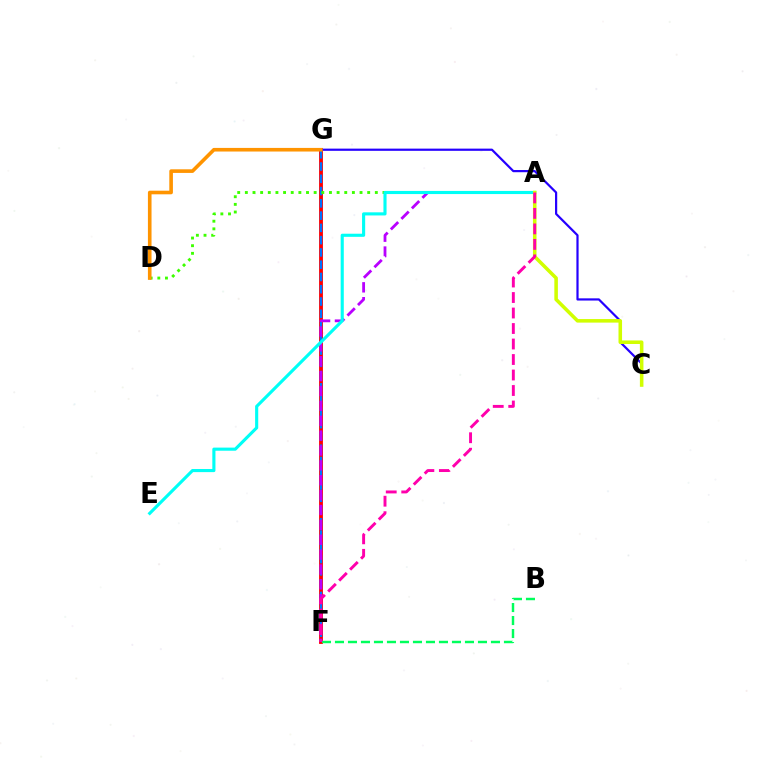{('F', 'G'): [{'color': '#ff0000', 'line_style': 'solid', 'thickness': 2.77}, {'color': '#0074ff', 'line_style': 'dashed', 'thickness': 1.67}], ('A', 'D'): [{'color': '#3dff00', 'line_style': 'dotted', 'thickness': 2.08}], ('B', 'F'): [{'color': '#00ff5c', 'line_style': 'dashed', 'thickness': 1.77}], ('A', 'F'): [{'color': '#b900ff', 'line_style': 'dashed', 'thickness': 2.02}, {'color': '#ff00ac', 'line_style': 'dashed', 'thickness': 2.11}], ('C', 'G'): [{'color': '#2500ff', 'line_style': 'solid', 'thickness': 1.59}], ('D', 'G'): [{'color': '#ff9400', 'line_style': 'solid', 'thickness': 2.6}], ('A', 'E'): [{'color': '#00fff6', 'line_style': 'solid', 'thickness': 2.25}], ('A', 'C'): [{'color': '#d1ff00', 'line_style': 'solid', 'thickness': 2.56}]}